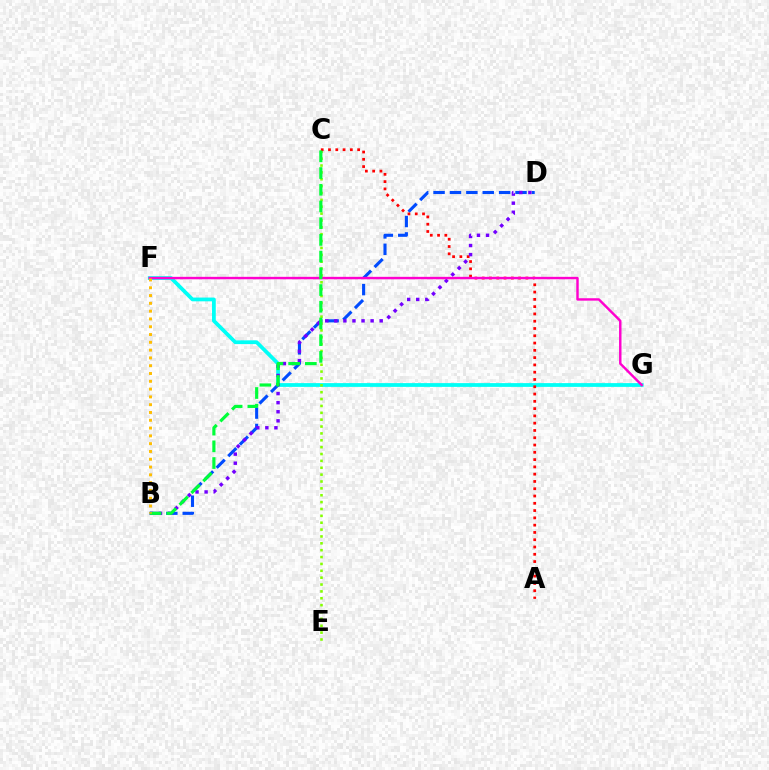{('F', 'G'): [{'color': '#00fff6', 'line_style': 'solid', 'thickness': 2.71}, {'color': '#ff00cf', 'line_style': 'solid', 'thickness': 1.76}], ('B', 'D'): [{'color': '#004bff', 'line_style': 'dashed', 'thickness': 2.23}, {'color': '#7200ff', 'line_style': 'dotted', 'thickness': 2.47}], ('C', 'E'): [{'color': '#84ff00', 'line_style': 'dotted', 'thickness': 1.87}], ('A', 'C'): [{'color': '#ff0000', 'line_style': 'dotted', 'thickness': 1.98}], ('B', 'C'): [{'color': '#00ff39', 'line_style': 'dashed', 'thickness': 2.27}], ('B', 'F'): [{'color': '#ffbd00', 'line_style': 'dotted', 'thickness': 2.12}]}